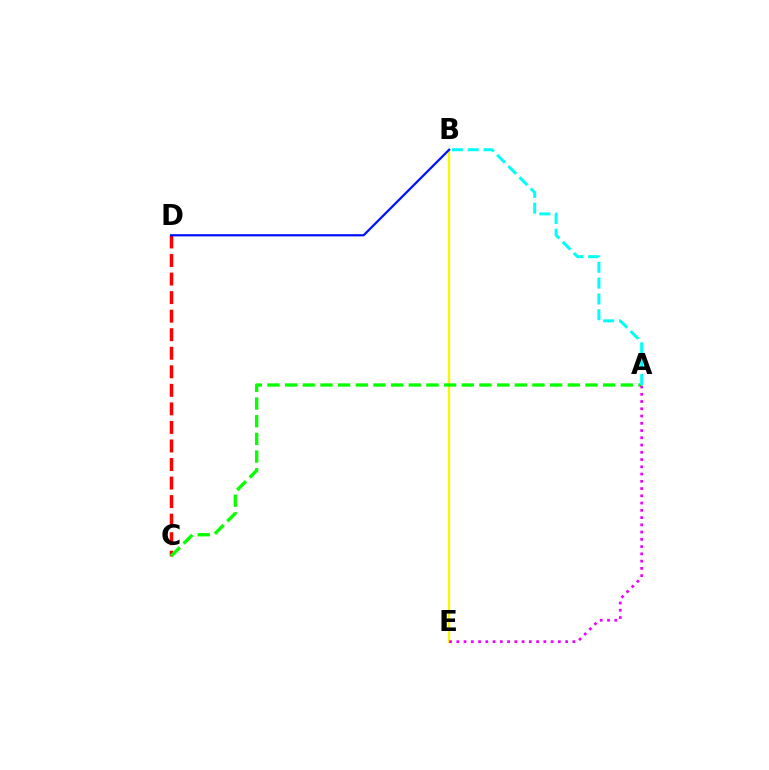{('B', 'E'): [{'color': '#fcf500', 'line_style': 'solid', 'thickness': 1.65}], ('C', 'D'): [{'color': '#ff0000', 'line_style': 'dashed', 'thickness': 2.52}], ('A', 'C'): [{'color': '#08ff00', 'line_style': 'dashed', 'thickness': 2.4}], ('A', 'E'): [{'color': '#ee00ff', 'line_style': 'dotted', 'thickness': 1.97}], ('A', 'B'): [{'color': '#00fff6', 'line_style': 'dashed', 'thickness': 2.15}], ('B', 'D'): [{'color': '#0010ff', 'line_style': 'solid', 'thickness': 1.6}]}